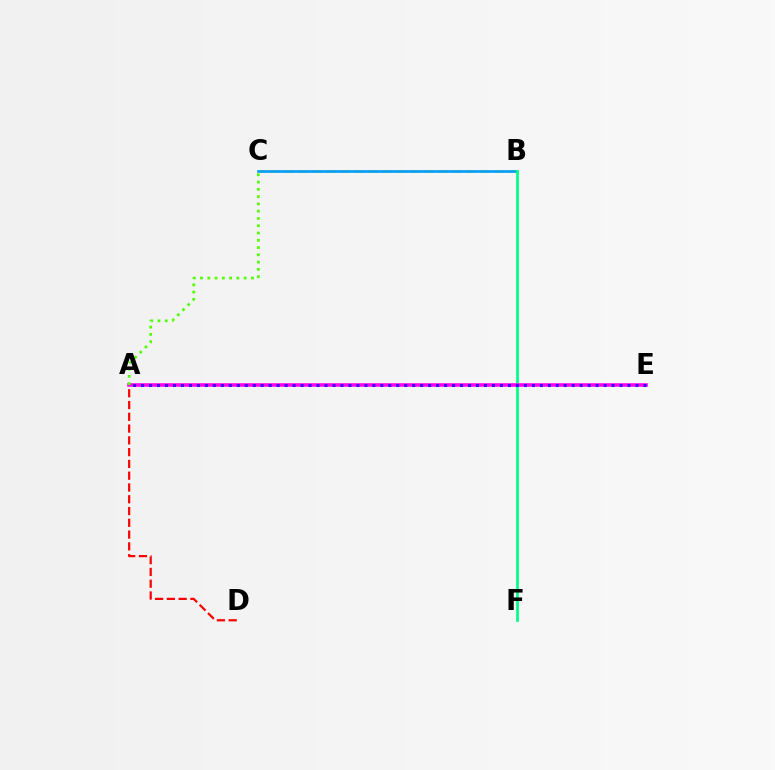{('B', 'C'): [{'color': '#ffd500', 'line_style': 'dashed', 'thickness': 1.9}, {'color': '#009eff', 'line_style': 'solid', 'thickness': 1.92}], ('B', 'F'): [{'color': '#00ff86', 'line_style': 'solid', 'thickness': 1.97}], ('A', 'D'): [{'color': '#ff0000', 'line_style': 'dashed', 'thickness': 1.6}], ('A', 'E'): [{'color': '#ff00ed', 'line_style': 'solid', 'thickness': 2.57}, {'color': '#3700ff', 'line_style': 'dotted', 'thickness': 2.17}], ('A', 'C'): [{'color': '#4fff00', 'line_style': 'dotted', 'thickness': 1.98}]}